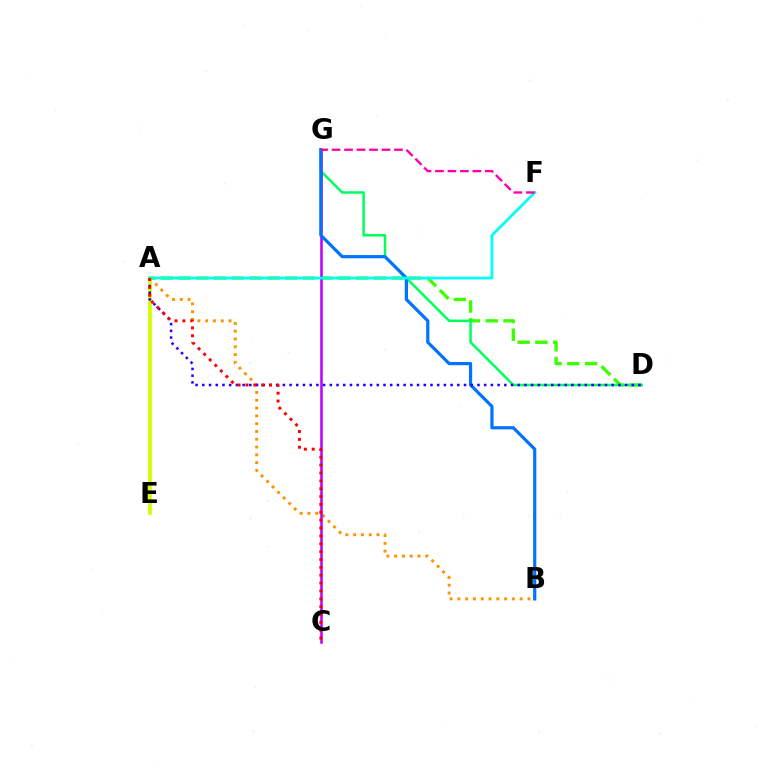{('A', 'D'): [{'color': '#3dff00', 'line_style': 'dashed', 'thickness': 2.41}, {'color': '#2500ff', 'line_style': 'dotted', 'thickness': 1.82}], ('D', 'G'): [{'color': '#00ff5c', 'line_style': 'solid', 'thickness': 1.8}], ('A', 'B'): [{'color': '#ff9400', 'line_style': 'dotted', 'thickness': 2.12}], ('C', 'G'): [{'color': '#b900ff', 'line_style': 'solid', 'thickness': 1.82}], ('B', 'G'): [{'color': '#0074ff', 'line_style': 'solid', 'thickness': 2.31}], ('A', 'E'): [{'color': '#d1ff00', 'line_style': 'solid', 'thickness': 2.67}], ('A', 'F'): [{'color': '#00fff6', 'line_style': 'solid', 'thickness': 2.0}], ('A', 'C'): [{'color': '#ff0000', 'line_style': 'dotted', 'thickness': 2.14}], ('F', 'G'): [{'color': '#ff00ac', 'line_style': 'dashed', 'thickness': 1.69}]}